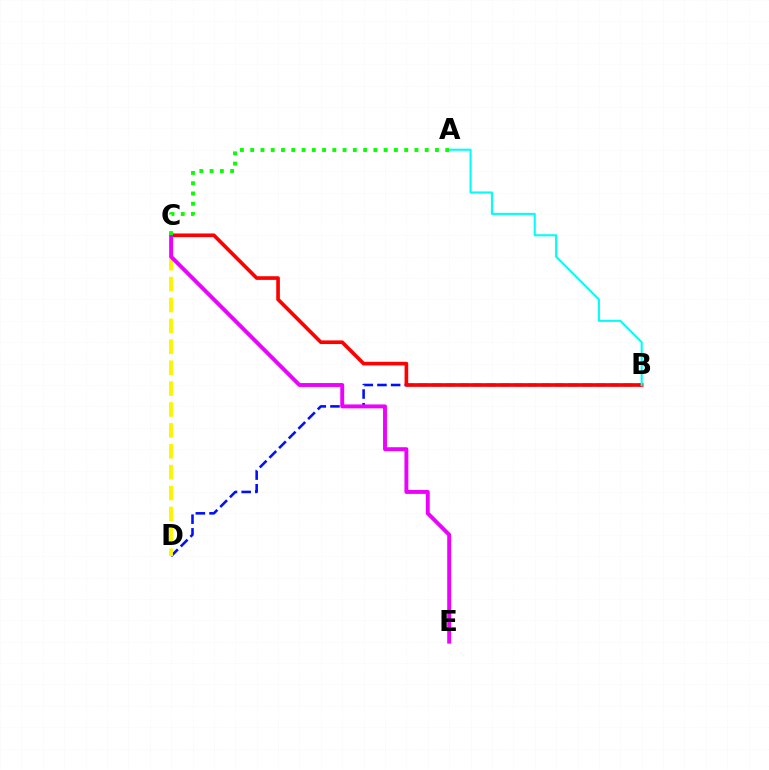{('B', 'D'): [{'color': '#0010ff', 'line_style': 'dashed', 'thickness': 1.86}], ('B', 'C'): [{'color': '#ff0000', 'line_style': 'solid', 'thickness': 2.63}], ('C', 'D'): [{'color': '#fcf500', 'line_style': 'dashed', 'thickness': 2.84}], ('C', 'E'): [{'color': '#ee00ff', 'line_style': 'solid', 'thickness': 2.81}], ('A', 'B'): [{'color': '#00fff6', 'line_style': 'solid', 'thickness': 1.51}], ('A', 'C'): [{'color': '#08ff00', 'line_style': 'dotted', 'thickness': 2.79}]}